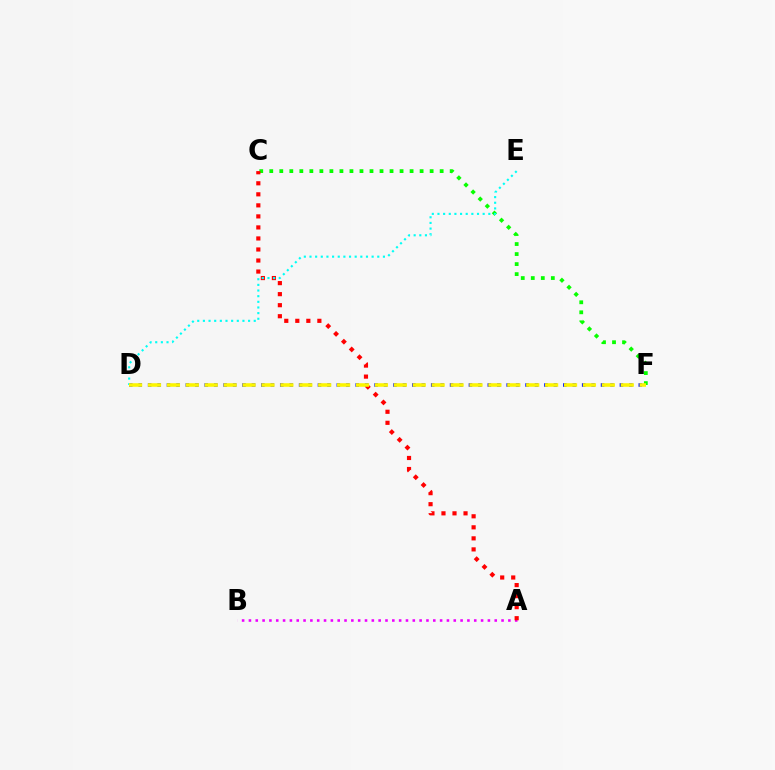{('C', 'F'): [{'color': '#08ff00', 'line_style': 'dotted', 'thickness': 2.72}], ('D', 'F'): [{'color': '#0010ff', 'line_style': 'dotted', 'thickness': 2.56}, {'color': '#fcf500', 'line_style': 'dashed', 'thickness': 2.57}], ('A', 'B'): [{'color': '#ee00ff', 'line_style': 'dotted', 'thickness': 1.86}], ('A', 'C'): [{'color': '#ff0000', 'line_style': 'dotted', 'thickness': 3.0}], ('D', 'E'): [{'color': '#00fff6', 'line_style': 'dotted', 'thickness': 1.53}]}